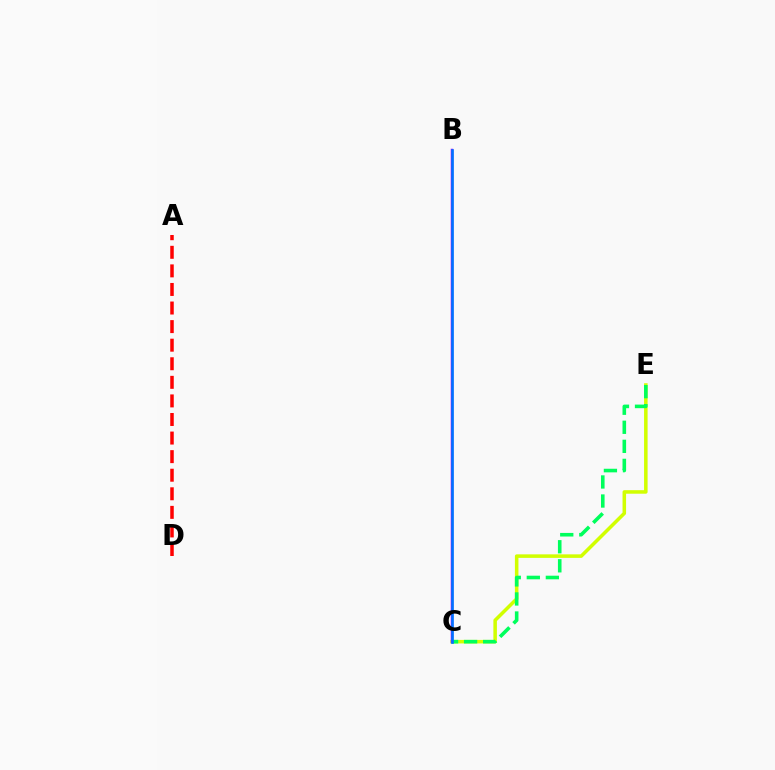{('A', 'D'): [{'color': '#ff0000', 'line_style': 'dashed', 'thickness': 2.52}], ('C', 'E'): [{'color': '#d1ff00', 'line_style': 'solid', 'thickness': 2.54}, {'color': '#00ff5c', 'line_style': 'dashed', 'thickness': 2.59}], ('B', 'C'): [{'color': '#b900ff', 'line_style': 'solid', 'thickness': 1.8}, {'color': '#0074ff', 'line_style': 'solid', 'thickness': 1.9}]}